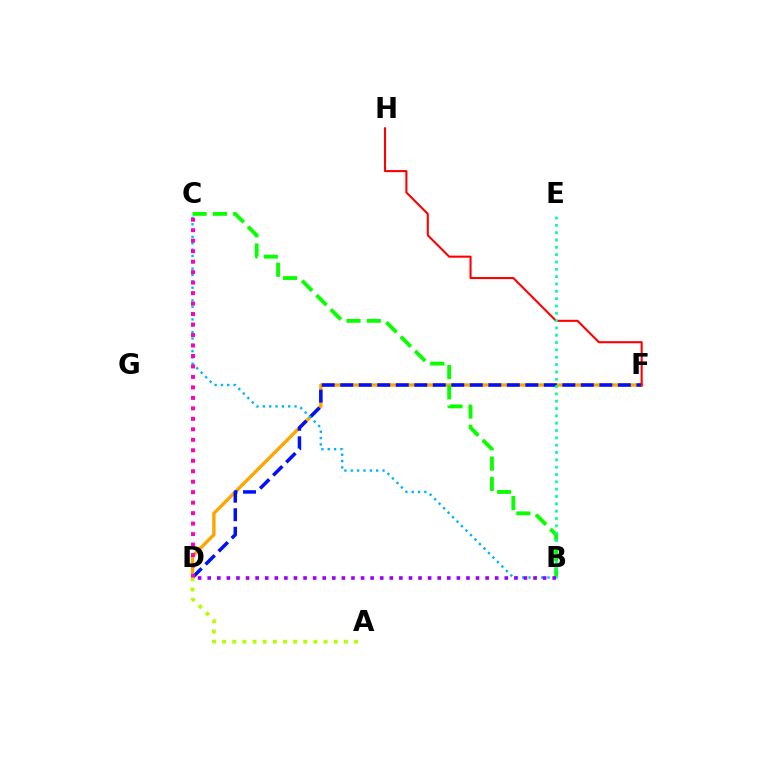{('D', 'F'): [{'color': '#ffa500', 'line_style': 'solid', 'thickness': 2.42}, {'color': '#0010ff', 'line_style': 'dashed', 'thickness': 2.51}], ('B', 'C'): [{'color': '#08ff00', 'line_style': 'dashed', 'thickness': 2.76}, {'color': '#00b5ff', 'line_style': 'dotted', 'thickness': 1.72}], ('F', 'H'): [{'color': '#ff0000', 'line_style': 'solid', 'thickness': 1.5}], ('C', 'D'): [{'color': '#ff00bd', 'line_style': 'dotted', 'thickness': 2.85}], ('B', 'E'): [{'color': '#00ff9d', 'line_style': 'dotted', 'thickness': 1.99}], ('B', 'D'): [{'color': '#9b00ff', 'line_style': 'dotted', 'thickness': 2.6}], ('A', 'D'): [{'color': '#b3ff00', 'line_style': 'dotted', 'thickness': 2.76}]}